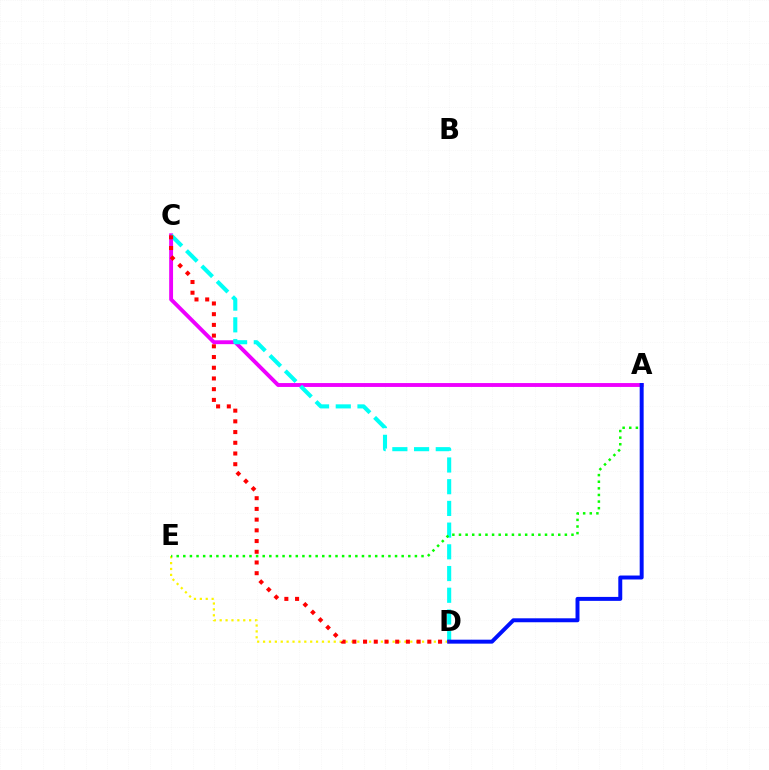{('A', 'C'): [{'color': '#ee00ff', 'line_style': 'solid', 'thickness': 2.79}], ('D', 'E'): [{'color': '#fcf500', 'line_style': 'dotted', 'thickness': 1.6}], ('C', 'D'): [{'color': '#00fff6', 'line_style': 'dashed', 'thickness': 2.95}, {'color': '#ff0000', 'line_style': 'dotted', 'thickness': 2.91}], ('A', 'E'): [{'color': '#08ff00', 'line_style': 'dotted', 'thickness': 1.8}], ('A', 'D'): [{'color': '#0010ff', 'line_style': 'solid', 'thickness': 2.85}]}